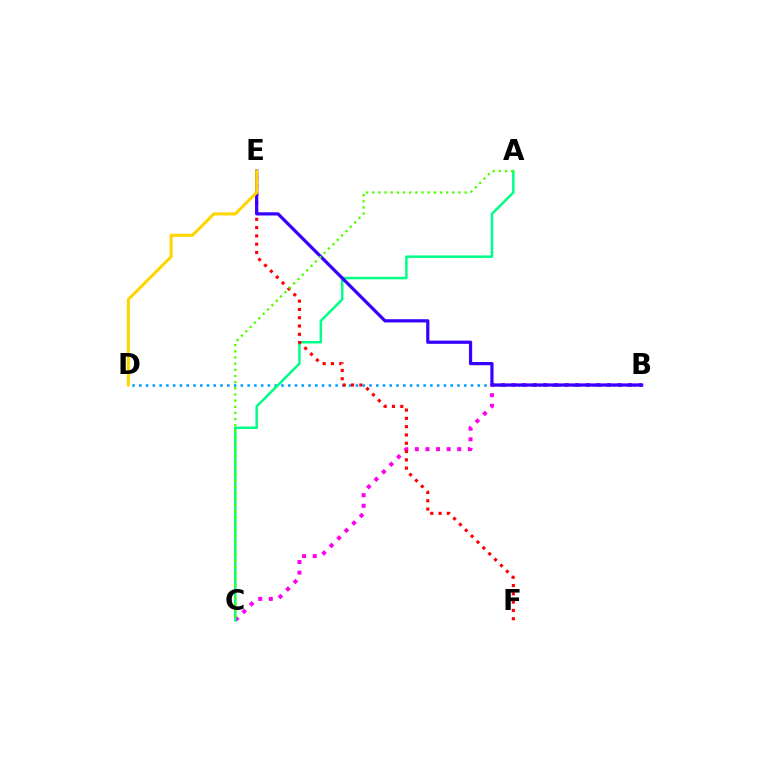{('B', 'D'): [{'color': '#009eff', 'line_style': 'dotted', 'thickness': 1.84}], ('B', 'C'): [{'color': '#ff00ed', 'line_style': 'dotted', 'thickness': 2.88}], ('A', 'C'): [{'color': '#00ff86', 'line_style': 'solid', 'thickness': 1.8}, {'color': '#4fff00', 'line_style': 'dotted', 'thickness': 1.67}], ('E', 'F'): [{'color': '#ff0000', 'line_style': 'dotted', 'thickness': 2.25}], ('B', 'E'): [{'color': '#3700ff', 'line_style': 'solid', 'thickness': 2.32}], ('D', 'E'): [{'color': '#ffd500', 'line_style': 'solid', 'thickness': 2.2}]}